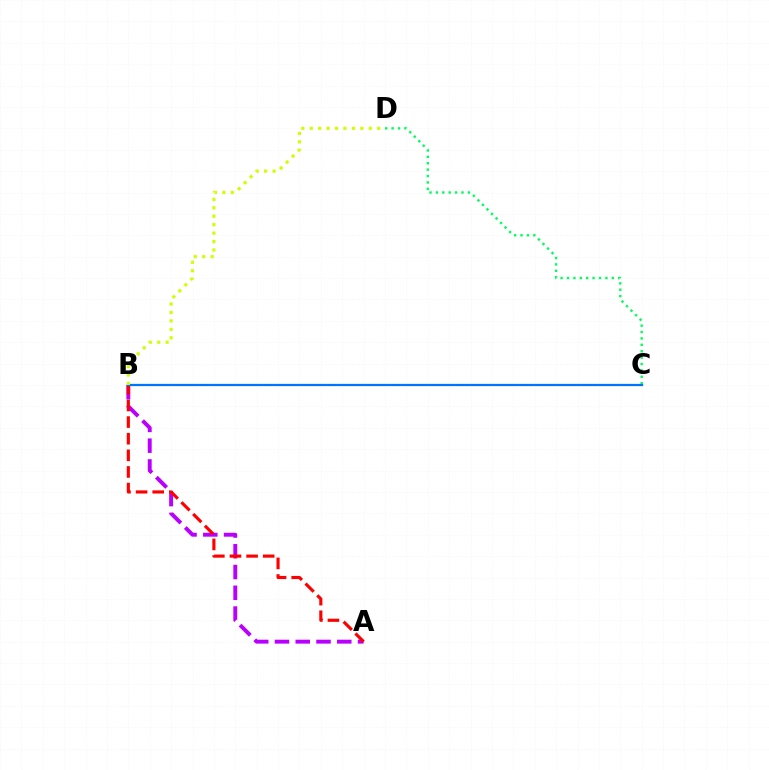{('C', 'D'): [{'color': '#00ff5c', 'line_style': 'dotted', 'thickness': 1.74}], ('A', 'B'): [{'color': '#b900ff', 'line_style': 'dashed', 'thickness': 2.82}, {'color': '#ff0000', 'line_style': 'dashed', 'thickness': 2.26}], ('B', 'C'): [{'color': '#0074ff', 'line_style': 'solid', 'thickness': 1.63}], ('B', 'D'): [{'color': '#d1ff00', 'line_style': 'dotted', 'thickness': 2.29}]}